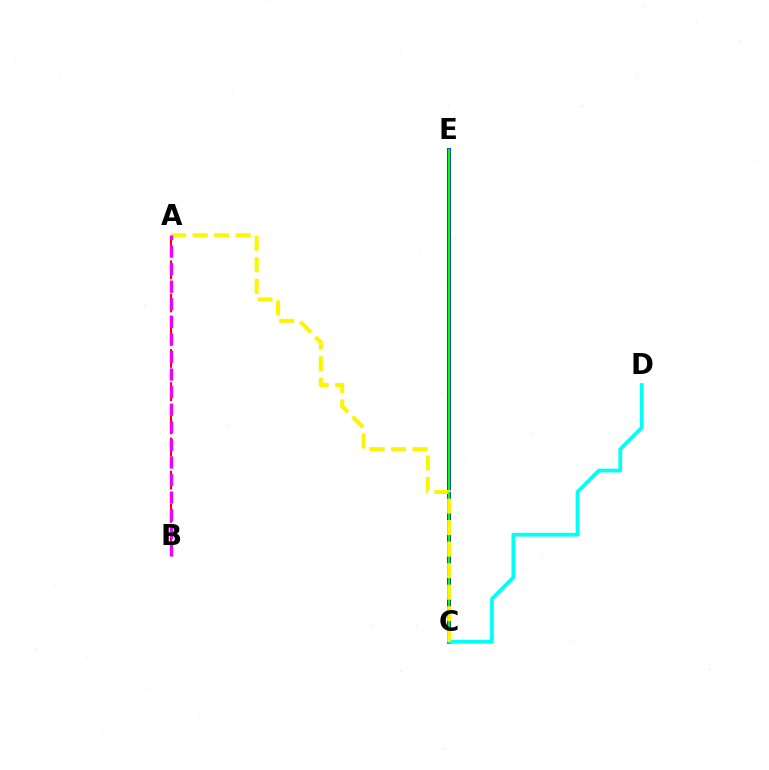{('C', 'E'): [{'color': '#0010ff', 'line_style': 'solid', 'thickness': 2.76}, {'color': '#08ff00', 'line_style': 'solid', 'thickness': 1.69}], ('A', 'B'): [{'color': '#ff0000', 'line_style': 'dashed', 'thickness': 1.5}, {'color': '#ee00ff', 'line_style': 'dashed', 'thickness': 2.39}], ('C', 'D'): [{'color': '#00fff6', 'line_style': 'solid', 'thickness': 2.72}], ('A', 'C'): [{'color': '#fcf500', 'line_style': 'dashed', 'thickness': 2.92}]}